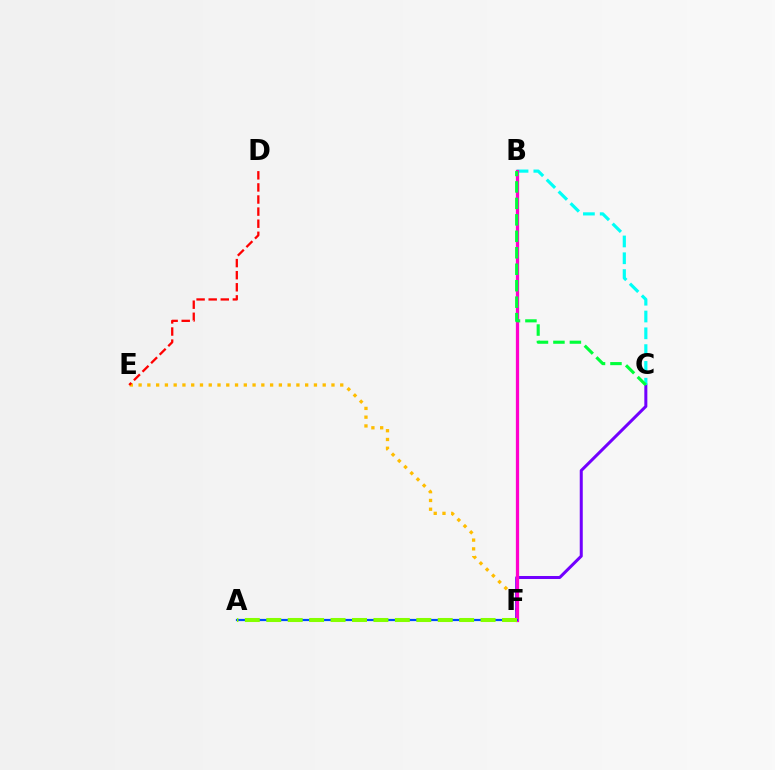{('E', 'F'): [{'color': '#ffbd00', 'line_style': 'dotted', 'thickness': 2.38}], ('C', 'F'): [{'color': '#7200ff', 'line_style': 'solid', 'thickness': 2.17}], ('D', 'E'): [{'color': '#ff0000', 'line_style': 'dashed', 'thickness': 1.64}], ('B', 'C'): [{'color': '#00fff6', 'line_style': 'dashed', 'thickness': 2.28}, {'color': '#00ff39', 'line_style': 'dashed', 'thickness': 2.24}], ('B', 'F'): [{'color': '#ff00cf', 'line_style': 'solid', 'thickness': 2.35}], ('A', 'F'): [{'color': '#004bff', 'line_style': 'solid', 'thickness': 1.58}, {'color': '#84ff00', 'line_style': 'dashed', 'thickness': 2.91}]}